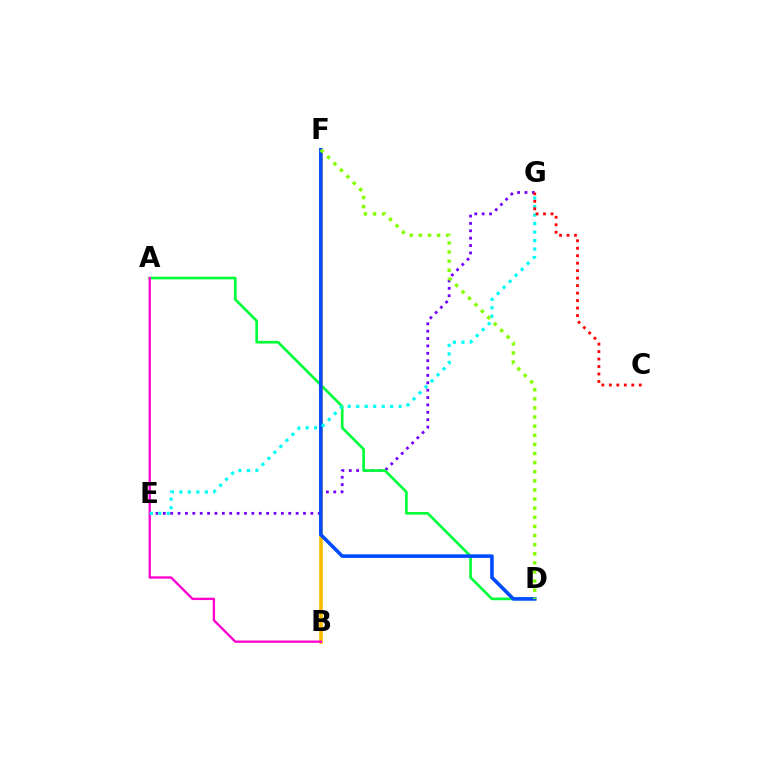{('E', 'G'): [{'color': '#7200ff', 'line_style': 'dotted', 'thickness': 2.0}, {'color': '#00fff6', 'line_style': 'dotted', 'thickness': 2.31}], ('A', 'D'): [{'color': '#00ff39', 'line_style': 'solid', 'thickness': 1.92}], ('B', 'F'): [{'color': '#ffbd00', 'line_style': 'solid', 'thickness': 2.62}], ('A', 'B'): [{'color': '#ff00cf', 'line_style': 'solid', 'thickness': 1.67}], ('D', 'F'): [{'color': '#004bff', 'line_style': 'solid', 'thickness': 2.58}, {'color': '#84ff00', 'line_style': 'dotted', 'thickness': 2.48}], ('C', 'G'): [{'color': '#ff0000', 'line_style': 'dotted', 'thickness': 2.03}]}